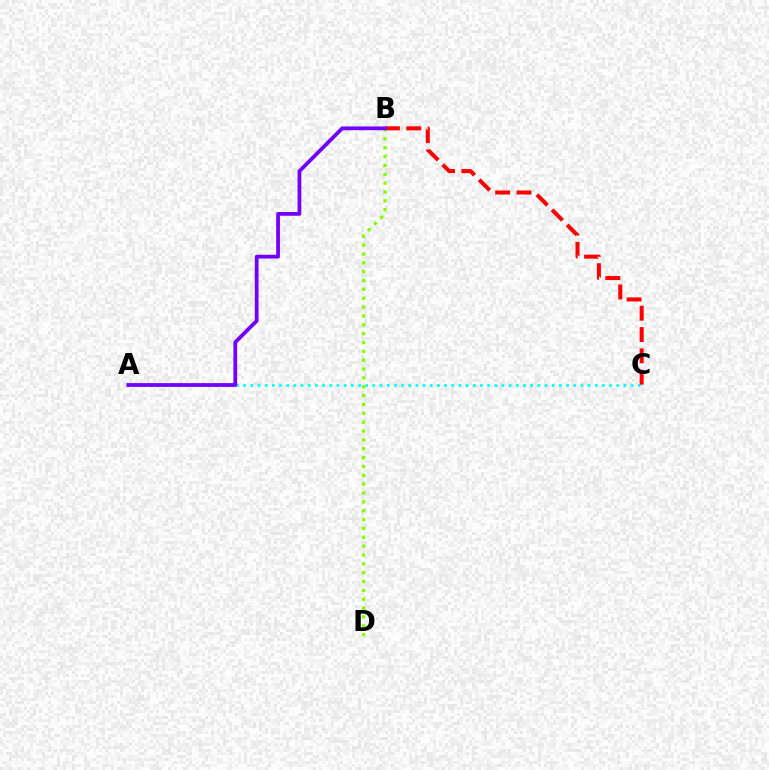{('A', 'C'): [{'color': '#00fff6', 'line_style': 'dotted', 'thickness': 1.95}], ('B', 'C'): [{'color': '#ff0000', 'line_style': 'dashed', 'thickness': 2.9}], ('B', 'D'): [{'color': '#84ff00', 'line_style': 'dotted', 'thickness': 2.41}], ('A', 'B'): [{'color': '#7200ff', 'line_style': 'solid', 'thickness': 2.71}]}